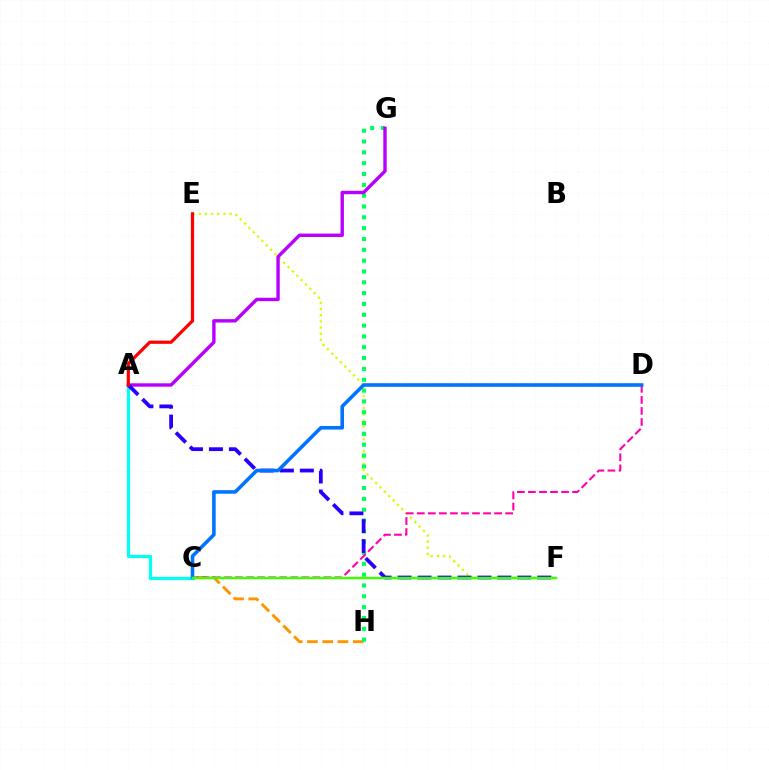{('C', 'H'): [{'color': '#ff9400', 'line_style': 'dashed', 'thickness': 2.08}], ('E', 'F'): [{'color': '#d1ff00', 'line_style': 'dotted', 'thickness': 1.67}], ('G', 'H'): [{'color': '#00ff5c', 'line_style': 'dotted', 'thickness': 2.94}], ('C', 'D'): [{'color': '#ff00ac', 'line_style': 'dashed', 'thickness': 1.5}, {'color': '#0074ff', 'line_style': 'solid', 'thickness': 2.58}], ('A', 'G'): [{'color': '#b900ff', 'line_style': 'solid', 'thickness': 2.44}], ('A', 'C'): [{'color': '#00fff6', 'line_style': 'solid', 'thickness': 2.31}], ('A', 'F'): [{'color': '#2500ff', 'line_style': 'dashed', 'thickness': 2.71}], ('A', 'E'): [{'color': '#ff0000', 'line_style': 'solid', 'thickness': 2.31}], ('C', 'F'): [{'color': '#3dff00', 'line_style': 'solid', 'thickness': 1.78}]}